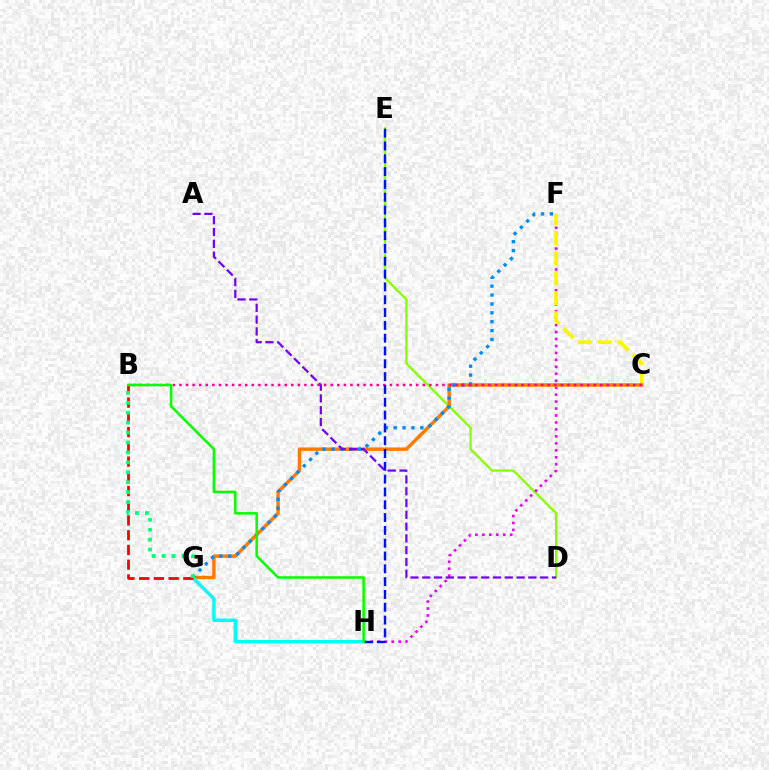{('D', 'E'): [{'color': '#84ff00', 'line_style': 'solid', 'thickness': 1.6}], ('F', 'H'): [{'color': '#ee00ff', 'line_style': 'dotted', 'thickness': 1.89}], ('C', 'F'): [{'color': '#fcf500', 'line_style': 'dashed', 'thickness': 2.72}], ('C', 'G'): [{'color': '#ff7c00', 'line_style': 'solid', 'thickness': 2.49}], ('F', 'G'): [{'color': '#008cff', 'line_style': 'dotted', 'thickness': 2.42}], ('G', 'H'): [{'color': '#00fff6', 'line_style': 'solid', 'thickness': 2.43}], ('B', 'C'): [{'color': '#ff0094', 'line_style': 'dotted', 'thickness': 1.79}], ('E', 'H'): [{'color': '#0010ff', 'line_style': 'dashed', 'thickness': 1.74}], ('B', 'G'): [{'color': '#ff0000', 'line_style': 'dashed', 'thickness': 2.0}, {'color': '#00ff74', 'line_style': 'dotted', 'thickness': 2.7}], ('B', 'H'): [{'color': '#08ff00', 'line_style': 'solid', 'thickness': 1.82}], ('A', 'D'): [{'color': '#7200ff', 'line_style': 'dashed', 'thickness': 1.6}]}